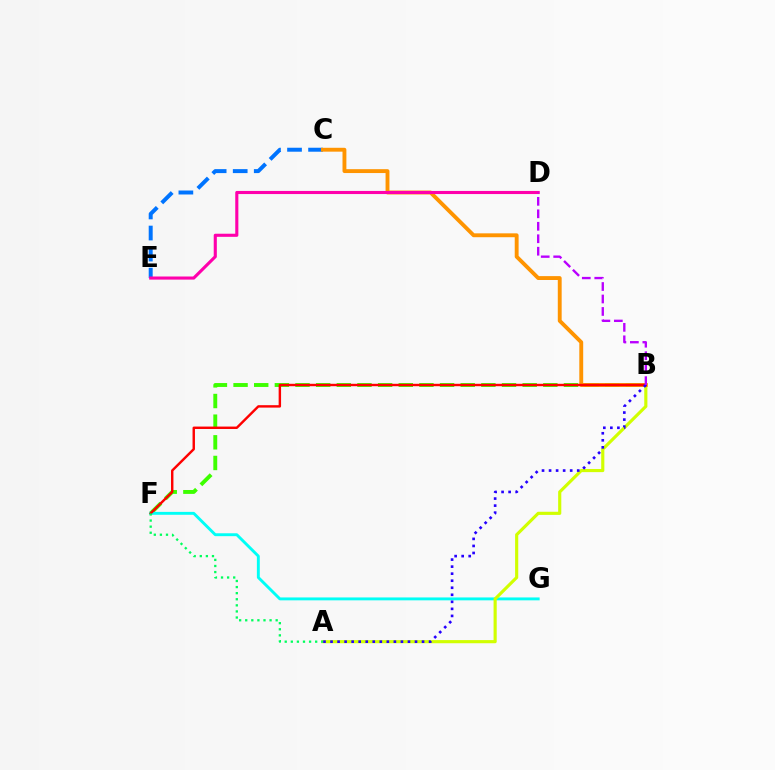{('B', 'F'): [{'color': '#3dff00', 'line_style': 'dashed', 'thickness': 2.81}, {'color': '#ff0000', 'line_style': 'solid', 'thickness': 1.74}], ('C', 'E'): [{'color': '#0074ff', 'line_style': 'dashed', 'thickness': 2.86}], ('F', 'G'): [{'color': '#00fff6', 'line_style': 'solid', 'thickness': 2.08}], ('A', 'B'): [{'color': '#d1ff00', 'line_style': 'solid', 'thickness': 2.26}, {'color': '#2500ff', 'line_style': 'dotted', 'thickness': 1.91}], ('B', 'C'): [{'color': '#ff9400', 'line_style': 'solid', 'thickness': 2.79}], ('D', 'E'): [{'color': '#ff00ac', 'line_style': 'solid', 'thickness': 2.24}], ('B', 'D'): [{'color': '#b900ff', 'line_style': 'dashed', 'thickness': 1.69}], ('A', 'F'): [{'color': '#00ff5c', 'line_style': 'dotted', 'thickness': 1.65}]}